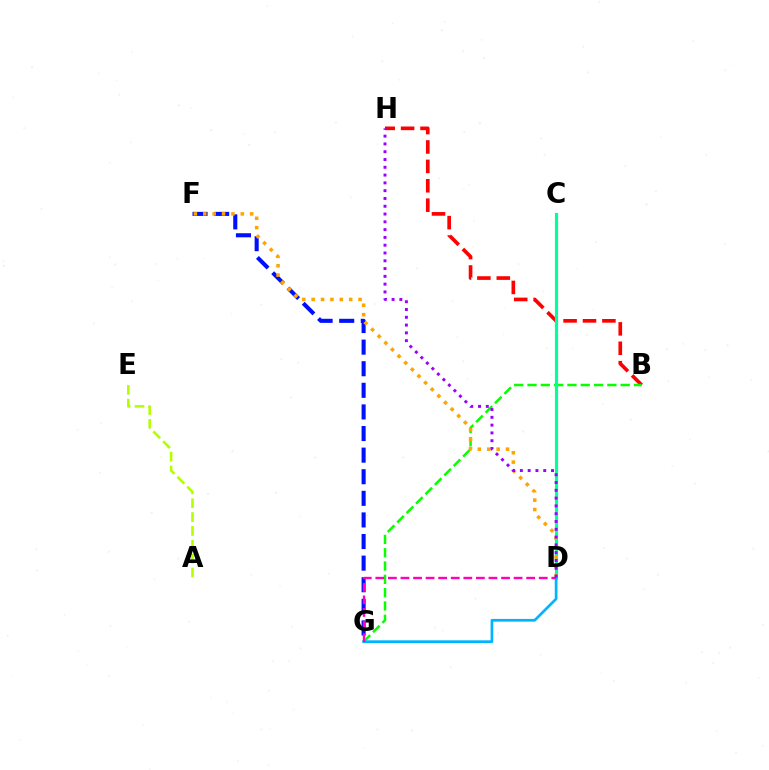{('B', 'H'): [{'color': '#ff0000', 'line_style': 'dashed', 'thickness': 2.64}], ('B', 'G'): [{'color': '#08ff00', 'line_style': 'dashed', 'thickness': 1.81}], ('C', 'D'): [{'color': '#00ff9d', 'line_style': 'solid', 'thickness': 2.28}], ('A', 'E'): [{'color': '#b3ff00', 'line_style': 'dashed', 'thickness': 1.88}], ('F', 'G'): [{'color': '#0010ff', 'line_style': 'dashed', 'thickness': 2.93}], ('D', 'F'): [{'color': '#ffa500', 'line_style': 'dotted', 'thickness': 2.55}], ('D', 'G'): [{'color': '#00b5ff', 'line_style': 'solid', 'thickness': 1.95}, {'color': '#ff00bd', 'line_style': 'dashed', 'thickness': 1.71}], ('D', 'H'): [{'color': '#9b00ff', 'line_style': 'dotted', 'thickness': 2.12}]}